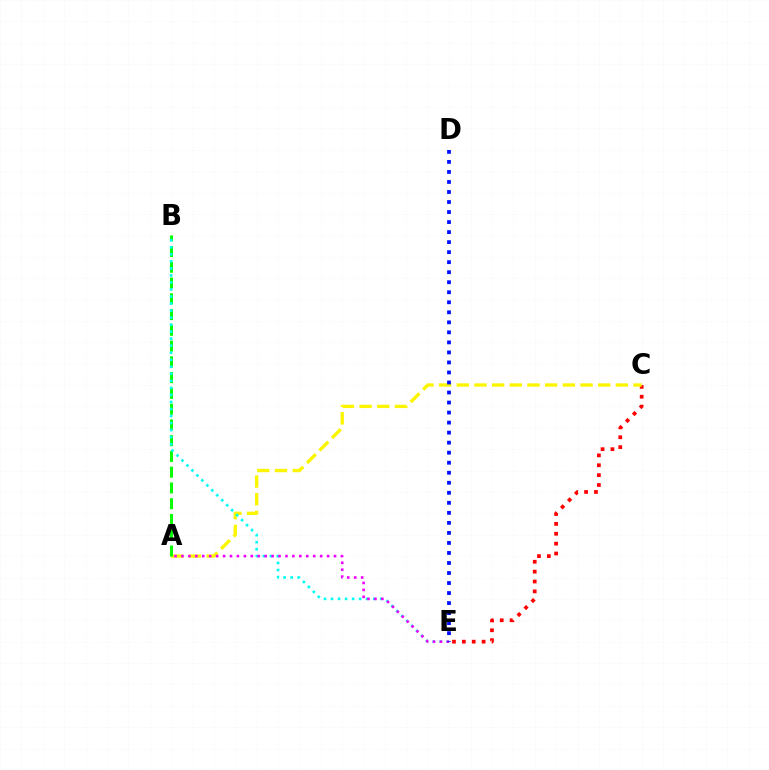{('C', 'E'): [{'color': '#ff0000', 'line_style': 'dotted', 'thickness': 2.68}], ('A', 'C'): [{'color': '#fcf500', 'line_style': 'dashed', 'thickness': 2.4}], ('A', 'B'): [{'color': '#08ff00', 'line_style': 'dashed', 'thickness': 2.14}], ('B', 'E'): [{'color': '#00fff6', 'line_style': 'dotted', 'thickness': 1.91}], ('A', 'E'): [{'color': '#ee00ff', 'line_style': 'dotted', 'thickness': 1.88}], ('D', 'E'): [{'color': '#0010ff', 'line_style': 'dotted', 'thickness': 2.72}]}